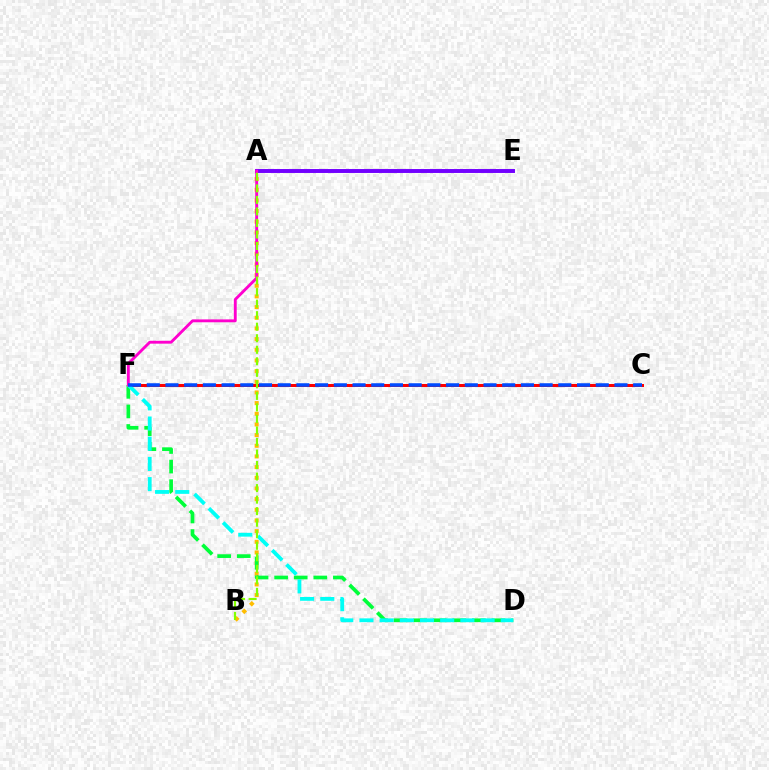{('A', 'B'): [{'color': '#ffbd00', 'line_style': 'dotted', 'thickness': 2.9}, {'color': '#84ff00', 'line_style': 'dashed', 'thickness': 1.57}], ('C', 'F'): [{'color': '#ff0000', 'line_style': 'solid', 'thickness': 2.16}, {'color': '#004bff', 'line_style': 'dashed', 'thickness': 2.54}], ('D', 'F'): [{'color': '#00ff39', 'line_style': 'dashed', 'thickness': 2.66}, {'color': '#00fff6', 'line_style': 'dashed', 'thickness': 2.74}], ('A', 'E'): [{'color': '#7200ff', 'line_style': 'solid', 'thickness': 2.83}], ('A', 'F'): [{'color': '#ff00cf', 'line_style': 'solid', 'thickness': 2.07}]}